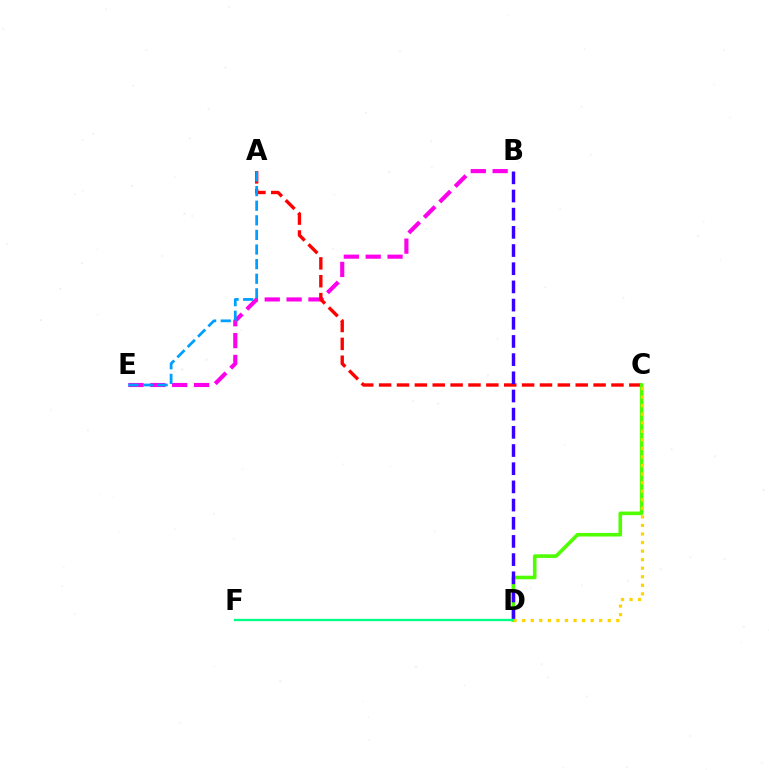{('B', 'E'): [{'color': '#ff00ed', 'line_style': 'dashed', 'thickness': 2.97}], ('A', 'C'): [{'color': '#ff0000', 'line_style': 'dashed', 'thickness': 2.43}], ('A', 'E'): [{'color': '#009eff', 'line_style': 'dashed', 'thickness': 1.98}], ('C', 'D'): [{'color': '#4fff00', 'line_style': 'solid', 'thickness': 2.59}, {'color': '#ffd500', 'line_style': 'dotted', 'thickness': 2.32}], ('B', 'D'): [{'color': '#3700ff', 'line_style': 'dashed', 'thickness': 2.47}], ('D', 'F'): [{'color': '#00ff86', 'line_style': 'solid', 'thickness': 1.67}]}